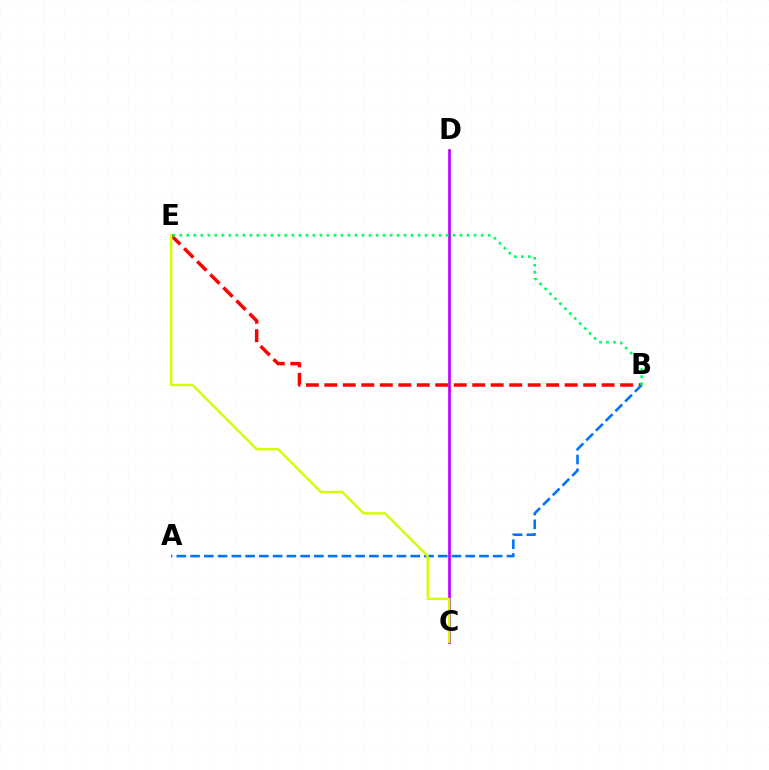{('C', 'D'): [{'color': '#b900ff', 'line_style': 'solid', 'thickness': 1.92}], ('B', 'E'): [{'color': '#ff0000', 'line_style': 'dashed', 'thickness': 2.51}, {'color': '#00ff5c', 'line_style': 'dotted', 'thickness': 1.9}], ('A', 'B'): [{'color': '#0074ff', 'line_style': 'dashed', 'thickness': 1.87}], ('C', 'E'): [{'color': '#d1ff00', 'line_style': 'solid', 'thickness': 1.72}]}